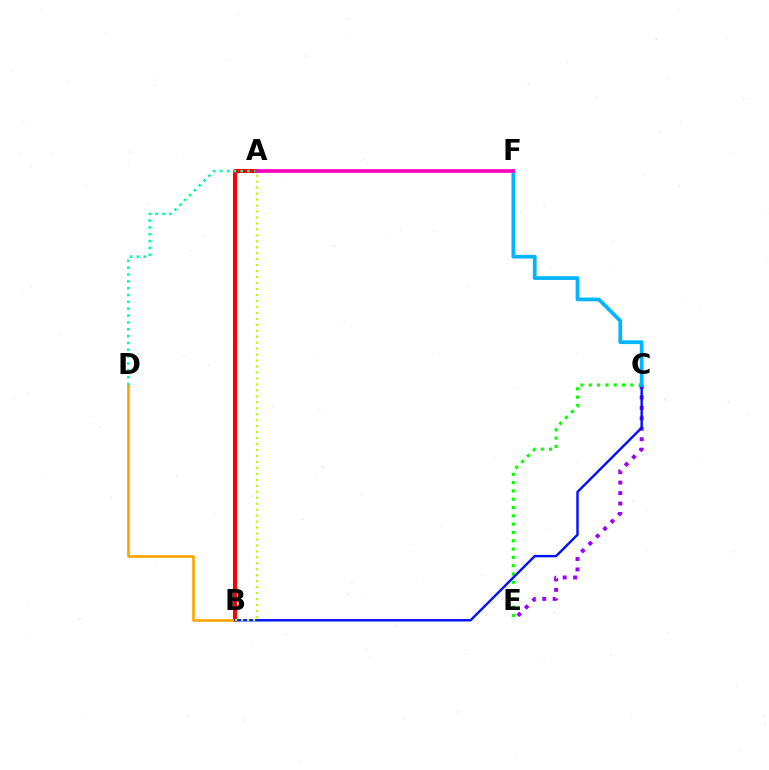{('C', 'E'): [{'color': '#08ff00', 'line_style': 'dotted', 'thickness': 2.26}, {'color': '#9b00ff', 'line_style': 'dotted', 'thickness': 2.84}], ('A', 'B'): [{'color': '#ff0000', 'line_style': 'solid', 'thickness': 2.9}, {'color': '#b3ff00', 'line_style': 'dotted', 'thickness': 1.62}], ('B', 'D'): [{'color': '#ffa500', 'line_style': 'solid', 'thickness': 1.91}], ('A', 'D'): [{'color': '#00ff9d', 'line_style': 'dotted', 'thickness': 1.86}], ('B', 'C'): [{'color': '#0010ff', 'line_style': 'solid', 'thickness': 1.73}], ('C', 'F'): [{'color': '#00b5ff', 'line_style': 'solid', 'thickness': 2.7}], ('A', 'F'): [{'color': '#ff00bd', 'line_style': 'solid', 'thickness': 2.65}]}